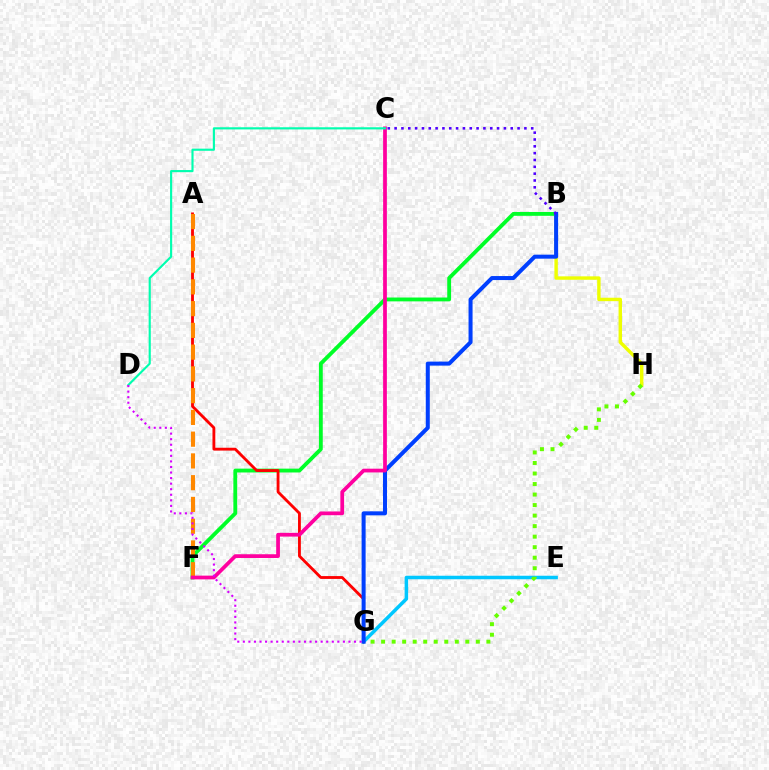{('B', 'F'): [{'color': '#00ff27', 'line_style': 'solid', 'thickness': 2.77}], ('E', 'G'): [{'color': '#00c7ff', 'line_style': 'solid', 'thickness': 2.53}], ('B', 'H'): [{'color': '#eeff00', 'line_style': 'solid', 'thickness': 2.46}], ('A', 'G'): [{'color': '#ff0000', 'line_style': 'solid', 'thickness': 2.04}], ('G', 'H'): [{'color': '#66ff00', 'line_style': 'dotted', 'thickness': 2.86}], ('B', 'G'): [{'color': '#003fff', 'line_style': 'solid', 'thickness': 2.89}], ('A', 'F'): [{'color': '#ff8800', 'line_style': 'dashed', 'thickness': 2.96}], ('B', 'C'): [{'color': '#4f00ff', 'line_style': 'dotted', 'thickness': 1.86}], ('C', 'F'): [{'color': '#ff00a0', 'line_style': 'solid', 'thickness': 2.69}], ('C', 'D'): [{'color': '#00ffaf', 'line_style': 'solid', 'thickness': 1.54}], ('D', 'G'): [{'color': '#d600ff', 'line_style': 'dotted', 'thickness': 1.51}]}